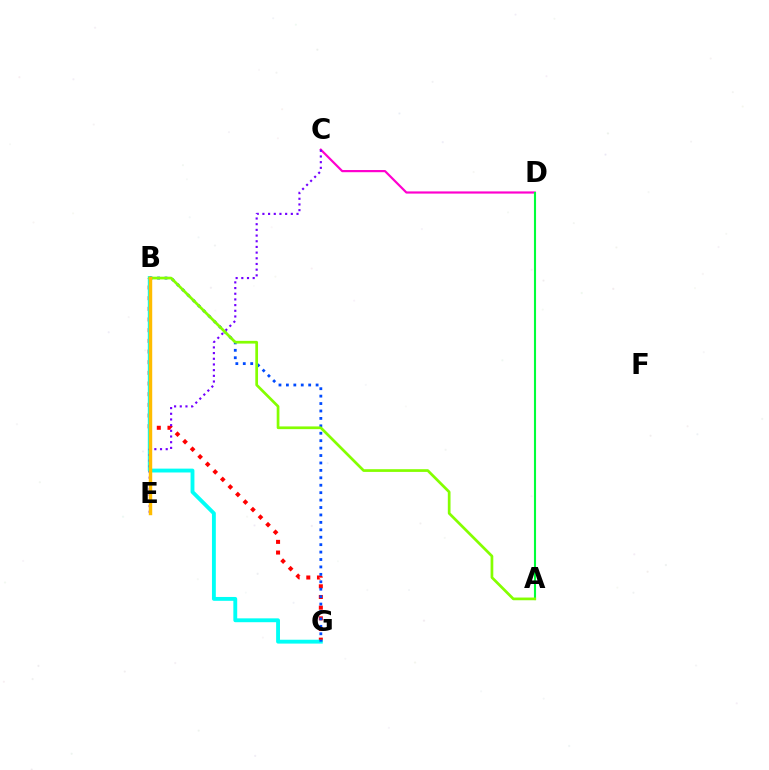{('B', 'G'): [{'color': '#ff0000', 'line_style': 'dotted', 'thickness': 2.9}, {'color': '#00fff6', 'line_style': 'solid', 'thickness': 2.78}, {'color': '#004bff', 'line_style': 'dotted', 'thickness': 2.02}], ('C', 'D'): [{'color': '#ff00cf', 'line_style': 'solid', 'thickness': 1.57}], ('C', 'E'): [{'color': '#7200ff', 'line_style': 'dotted', 'thickness': 1.54}], ('A', 'D'): [{'color': '#00ff39', 'line_style': 'solid', 'thickness': 1.52}], ('A', 'B'): [{'color': '#84ff00', 'line_style': 'solid', 'thickness': 1.95}], ('B', 'E'): [{'color': '#ffbd00', 'line_style': 'solid', 'thickness': 2.47}]}